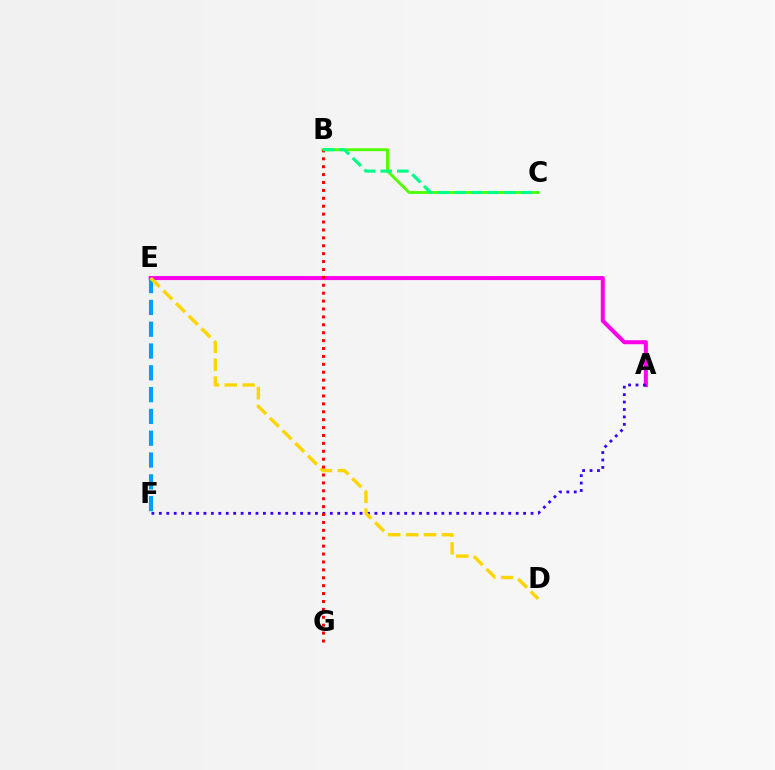{('A', 'E'): [{'color': '#ff00ed', 'line_style': 'solid', 'thickness': 2.9}], ('E', 'F'): [{'color': '#009eff', 'line_style': 'dashed', 'thickness': 2.96}], ('A', 'F'): [{'color': '#3700ff', 'line_style': 'dotted', 'thickness': 2.02}], ('D', 'E'): [{'color': '#ffd500', 'line_style': 'dashed', 'thickness': 2.43}], ('B', 'C'): [{'color': '#4fff00', 'line_style': 'solid', 'thickness': 2.06}, {'color': '#00ff86', 'line_style': 'dashed', 'thickness': 2.25}], ('B', 'G'): [{'color': '#ff0000', 'line_style': 'dotted', 'thickness': 2.15}]}